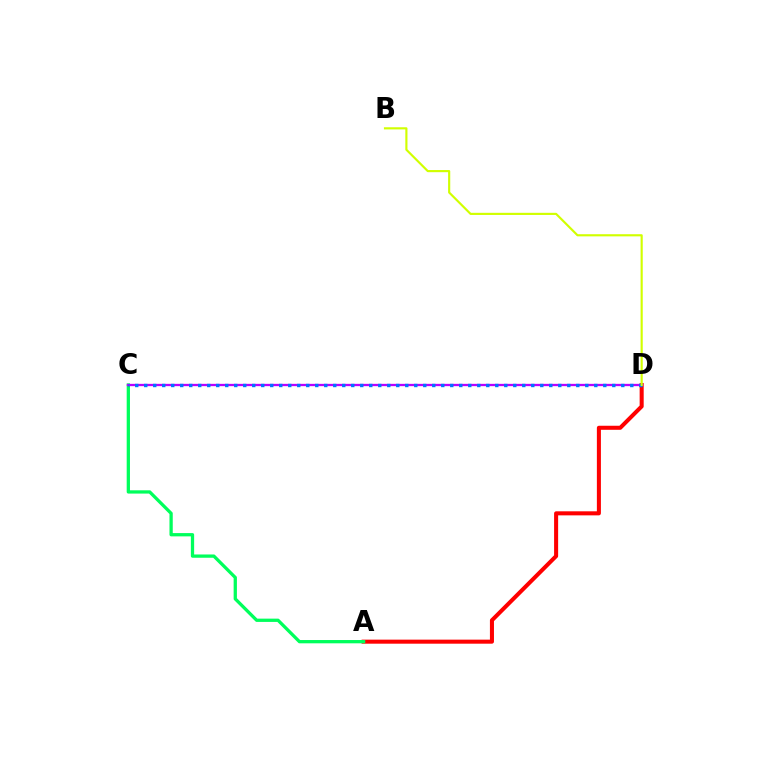{('A', 'D'): [{'color': '#ff0000', 'line_style': 'solid', 'thickness': 2.91}], ('A', 'C'): [{'color': '#00ff5c', 'line_style': 'solid', 'thickness': 2.36}], ('C', 'D'): [{'color': '#b900ff', 'line_style': 'solid', 'thickness': 1.66}, {'color': '#0074ff', 'line_style': 'dotted', 'thickness': 2.45}], ('B', 'D'): [{'color': '#d1ff00', 'line_style': 'solid', 'thickness': 1.55}]}